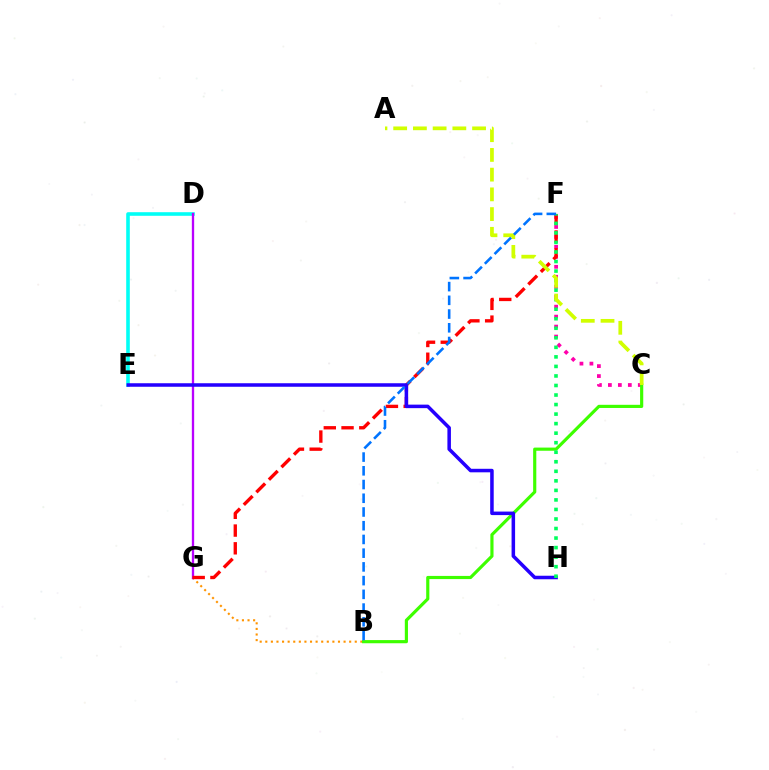{('D', 'E'): [{'color': '#00fff6', 'line_style': 'solid', 'thickness': 2.59}], ('C', 'F'): [{'color': '#ff00ac', 'line_style': 'dotted', 'thickness': 2.71}], ('B', 'G'): [{'color': '#ff9400', 'line_style': 'dotted', 'thickness': 1.52}], ('B', 'C'): [{'color': '#3dff00', 'line_style': 'solid', 'thickness': 2.28}], ('D', 'G'): [{'color': '#b900ff', 'line_style': 'solid', 'thickness': 1.67}], ('F', 'G'): [{'color': '#ff0000', 'line_style': 'dashed', 'thickness': 2.41}], ('E', 'H'): [{'color': '#2500ff', 'line_style': 'solid', 'thickness': 2.54}], ('F', 'H'): [{'color': '#00ff5c', 'line_style': 'dotted', 'thickness': 2.59}], ('A', 'C'): [{'color': '#d1ff00', 'line_style': 'dashed', 'thickness': 2.68}], ('B', 'F'): [{'color': '#0074ff', 'line_style': 'dashed', 'thickness': 1.86}]}